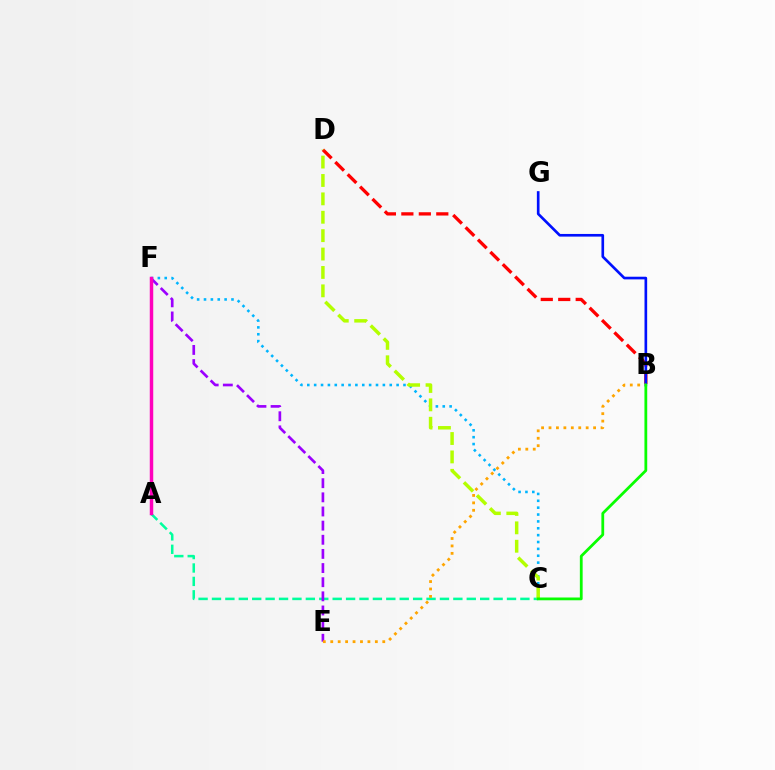{('C', 'F'): [{'color': '#00b5ff', 'line_style': 'dotted', 'thickness': 1.87}], ('B', 'D'): [{'color': '#ff0000', 'line_style': 'dashed', 'thickness': 2.37}], ('B', 'G'): [{'color': '#0010ff', 'line_style': 'solid', 'thickness': 1.91}], ('A', 'C'): [{'color': '#00ff9d', 'line_style': 'dashed', 'thickness': 1.82}], ('E', 'F'): [{'color': '#9b00ff', 'line_style': 'dashed', 'thickness': 1.92}], ('A', 'F'): [{'color': '#ff00bd', 'line_style': 'solid', 'thickness': 2.49}], ('C', 'D'): [{'color': '#b3ff00', 'line_style': 'dashed', 'thickness': 2.5}], ('B', 'E'): [{'color': '#ffa500', 'line_style': 'dotted', 'thickness': 2.02}], ('B', 'C'): [{'color': '#08ff00', 'line_style': 'solid', 'thickness': 2.0}]}